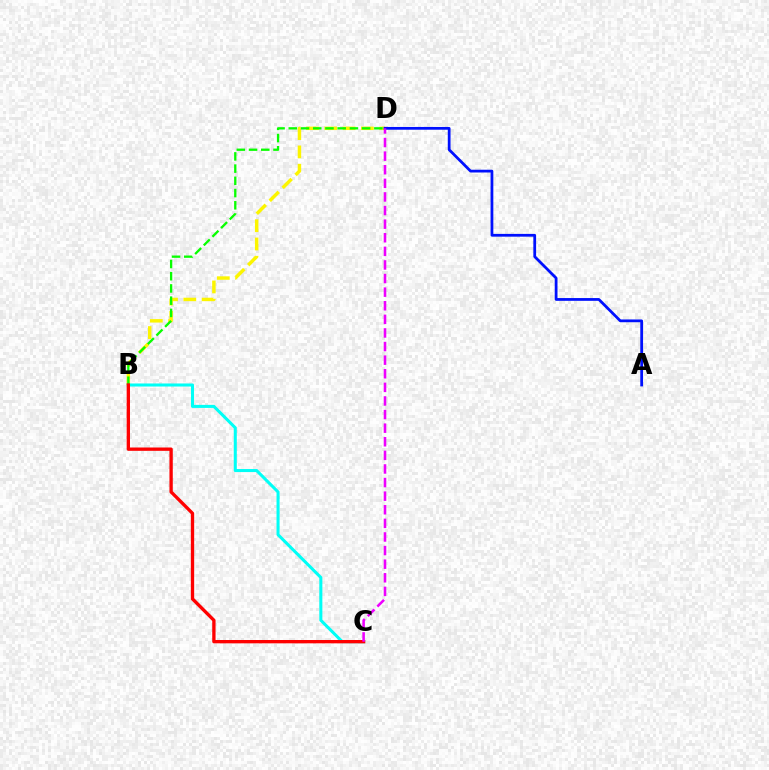{('B', 'D'): [{'color': '#fcf500', 'line_style': 'dashed', 'thickness': 2.49}, {'color': '#08ff00', 'line_style': 'dashed', 'thickness': 1.66}], ('A', 'D'): [{'color': '#0010ff', 'line_style': 'solid', 'thickness': 1.99}], ('B', 'C'): [{'color': '#00fff6', 'line_style': 'solid', 'thickness': 2.19}, {'color': '#ff0000', 'line_style': 'solid', 'thickness': 2.39}], ('C', 'D'): [{'color': '#ee00ff', 'line_style': 'dashed', 'thickness': 1.85}]}